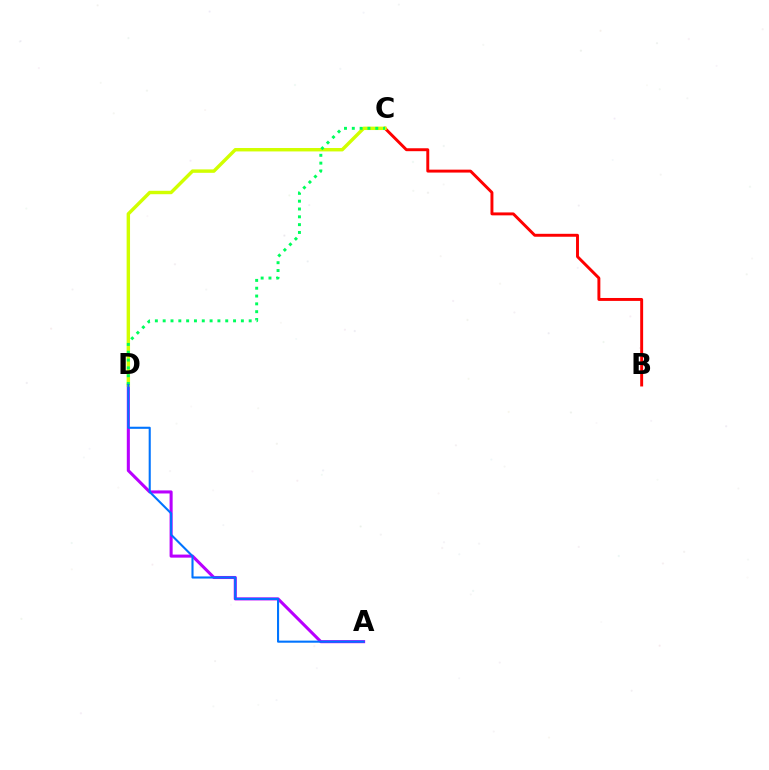{('B', 'C'): [{'color': '#ff0000', 'line_style': 'solid', 'thickness': 2.11}], ('A', 'D'): [{'color': '#b900ff', 'line_style': 'solid', 'thickness': 2.2}, {'color': '#0074ff', 'line_style': 'solid', 'thickness': 1.51}], ('C', 'D'): [{'color': '#d1ff00', 'line_style': 'solid', 'thickness': 2.46}, {'color': '#00ff5c', 'line_style': 'dotted', 'thickness': 2.12}]}